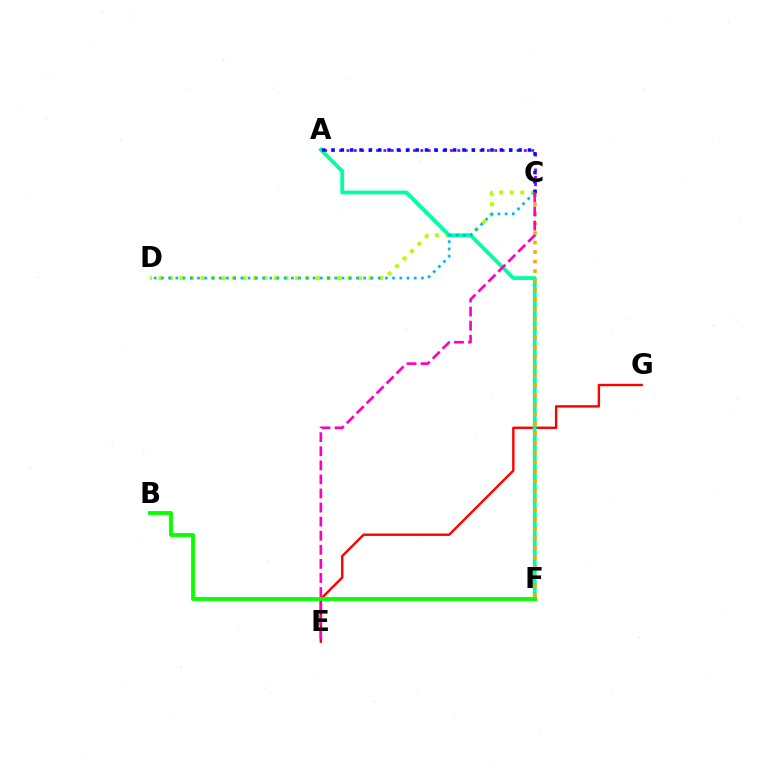{('E', 'G'): [{'color': '#ff0000', 'line_style': 'solid', 'thickness': 1.73}], ('C', 'D'): [{'color': '#b3ff00', 'line_style': 'dotted', 'thickness': 2.85}, {'color': '#00b5ff', 'line_style': 'dotted', 'thickness': 1.96}], ('A', 'C'): [{'color': '#9b00ff', 'line_style': 'dotted', 'thickness': 2.01}, {'color': '#0010ff', 'line_style': 'dotted', 'thickness': 2.54}], ('A', 'F'): [{'color': '#00ff9d', 'line_style': 'solid', 'thickness': 2.73}], ('B', 'F'): [{'color': '#08ff00', 'line_style': 'solid', 'thickness': 2.77}], ('C', 'F'): [{'color': '#ffa500', 'line_style': 'dotted', 'thickness': 2.59}], ('C', 'E'): [{'color': '#ff00bd', 'line_style': 'dashed', 'thickness': 1.91}]}